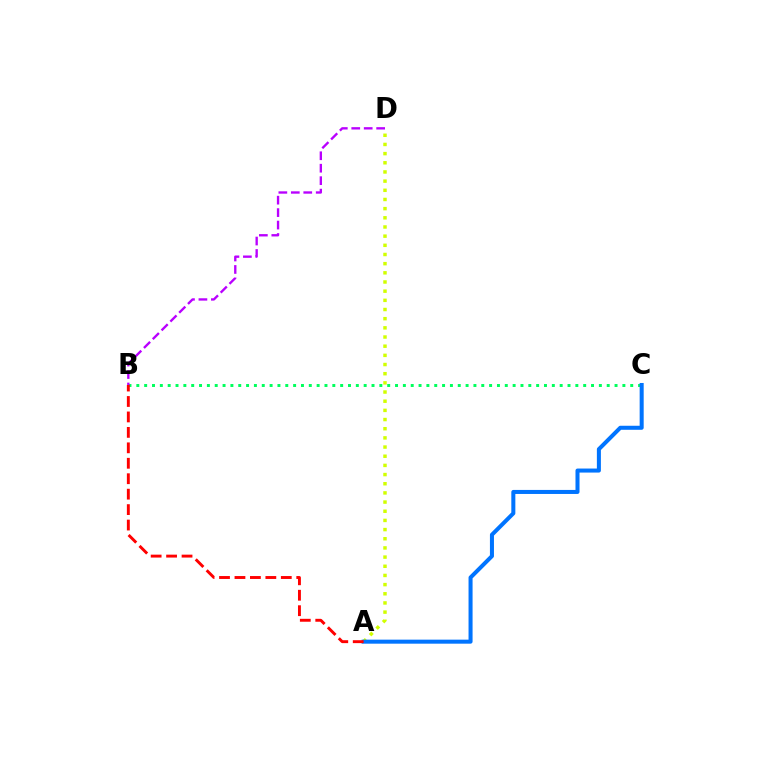{('A', 'D'): [{'color': '#d1ff00', 'line_style': 'dotted', 'thickness': 2.49}], ('B', 'C'): [{'color': '#00ff5c', 'line_style': 'dotted', 'thickness': 2.13}], ('A', 'C'): [{'color': '#0074ff', 'line_style': 'solid', 'thickness': 2.9}], ('B', 'D'): [{'color': '#b900ff', 'line_style': 'dashed', 'thickness': 1.69}], ('A', 'B'): [{'color': '#ff0000', 'line_style': 'dashed', 'thickness': 2.1}]}